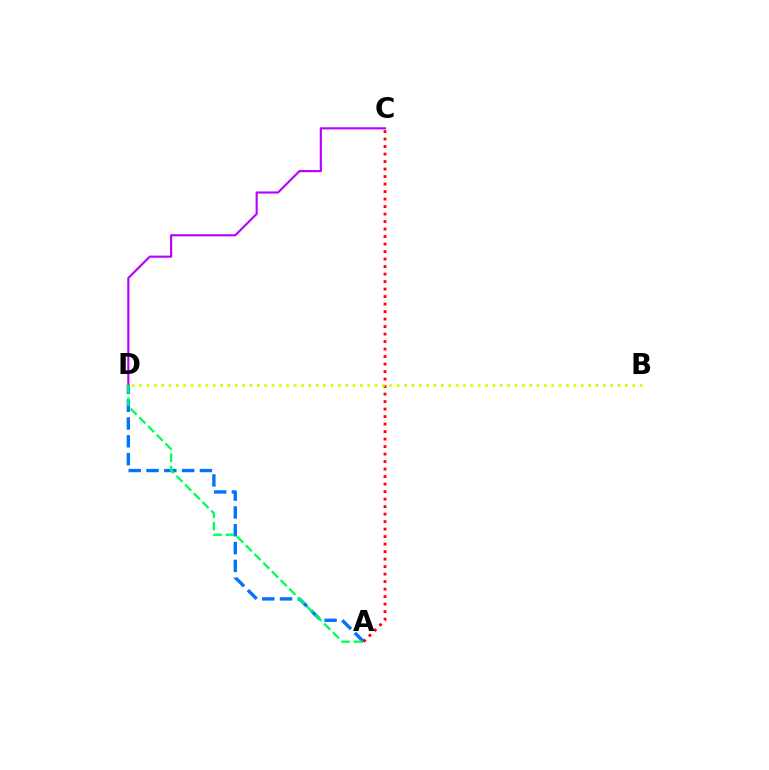{('A', 'D'): [{'color': '#0074ff', 'line_style': 'dashed', 'thickness': 2.42}, {'color': '#00ff5c', 'line_style': 'dashed', 'thickness': 1.67}], ('C', 'D'): [{'color': '#b900ff', 'line_style': 'solid', 'thickness': 1.54}], ('A', 'C'): [{'color': '#ff0000', 'line_style': 'dotted', 'thickness': 2.04}], ('B', 'D'): [{'color': '#d1ff00', 'line_style': 'dotted', 'thickness': 2.0}]}